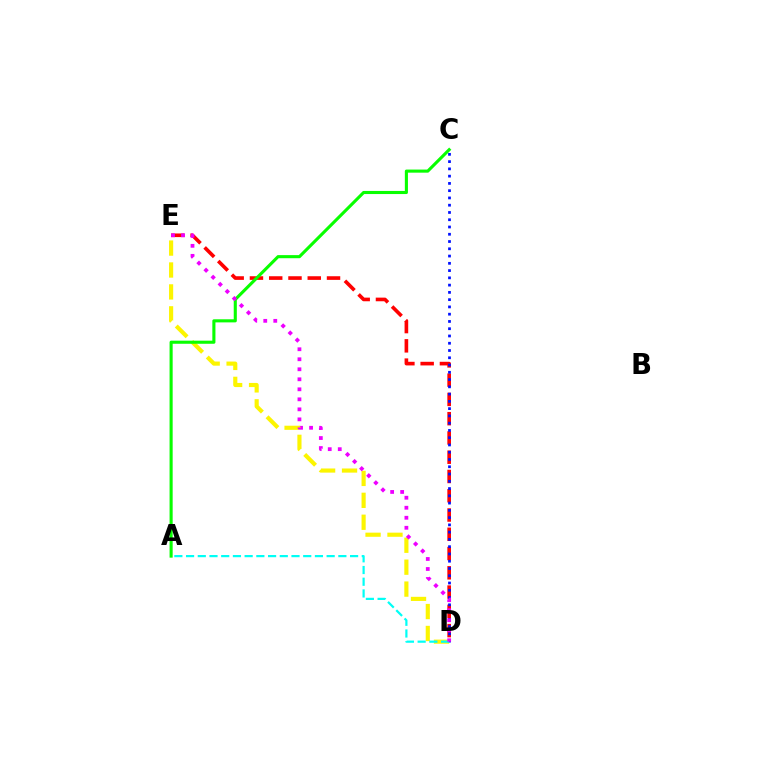{('D', 'E'): [{'color': '#ff0000', 'line_style': 'dashed', 'thickness': 2.62}, {'color': '#fcf500', 'line_style': 'dashed', 'thickness': 2.98}, {'color': '#ee00ff', 'line_style': 'dotted', 'thickness': 2.72}], ('C', 'D'): [{'color': '#0010ff', 'line_style': 'dotted', 'thickness': 1.97}], ('A', 'D'): [{'color': '#00fff6', 'line_style': 'dashed', 'thickness': 1.59}], ('A', 'C'): [{'color': '#08ff00', 'line_style': 'solid', 'thickness': 2.23}]}